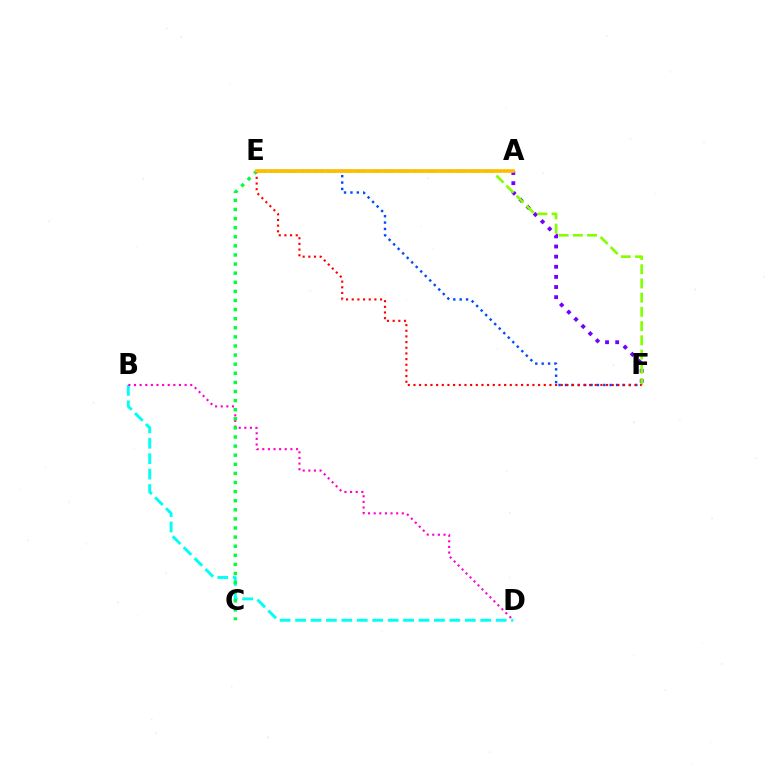{('B', 'D'): [{'color': '#00fff6', 'line_style': 'dashed', 'thickness': 2.1}, {'color': '#ff00cf', 'line_style': 'dotted', 'thickness': 1.53}], ('E', 'F'): [{'color': '#004bff', 'line_style': 'dotted', 'thickness': 1.74}, {'color': '#84ff00', 'line_style': 'dashed', 'thickness': 1.93}, {'color': '#ff0000', 'line_style': 'dotted', 'thickness': 1.54}], ('A', 'F'): [{'color': '#7200ff', 'line_style': 'dotted', 'thickness': 2.75}], ('C', 'E'): [{'color': '#00ff39', 'line_style': 'dotted', 'thickness': 2.47}], ('A', 'E'): [{'color': '#ffbd00', 'line_style': 'solid', 'thickness': 2.63}]}